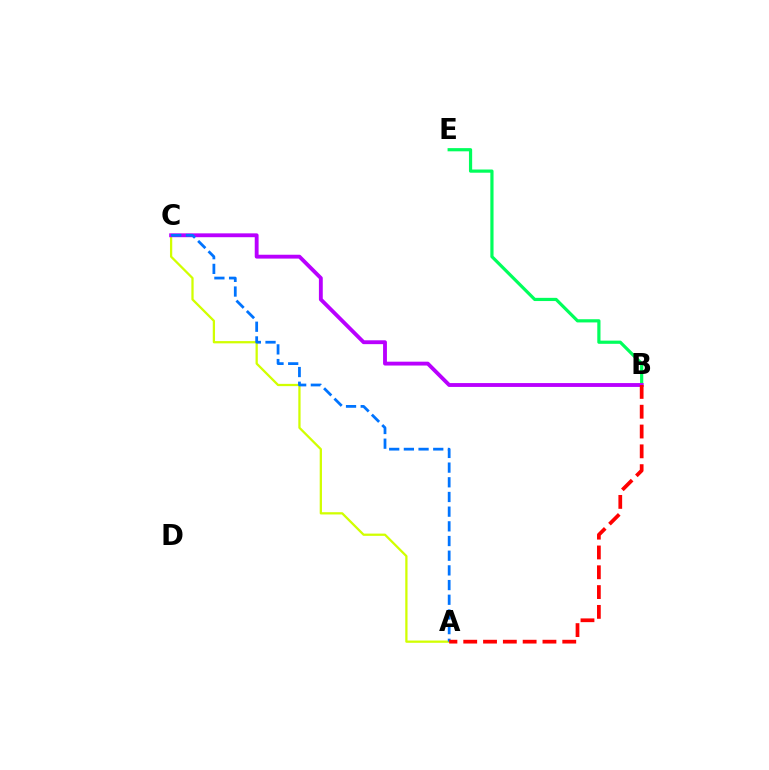{('A', 'C'): [{'color': '#d1ff00', 'line_style': 'solid', 'thickness': 1.63}, {'color': '#0074ff', 'line_style': 'dashed', 'thickness': 1.99}], ('B', 'E'): [{'color': '#00ff5c', 'line_style': 'solid', 'thickness': 2.3}], ('B', 'C'): [{'color': '#b900ff', 'line_style': 'solid', 'thickness': 2.77}], ('A', 'B'): [{'color': '#ff0000', 'line_style': 'dashed', 'thickness': 2.69}]}